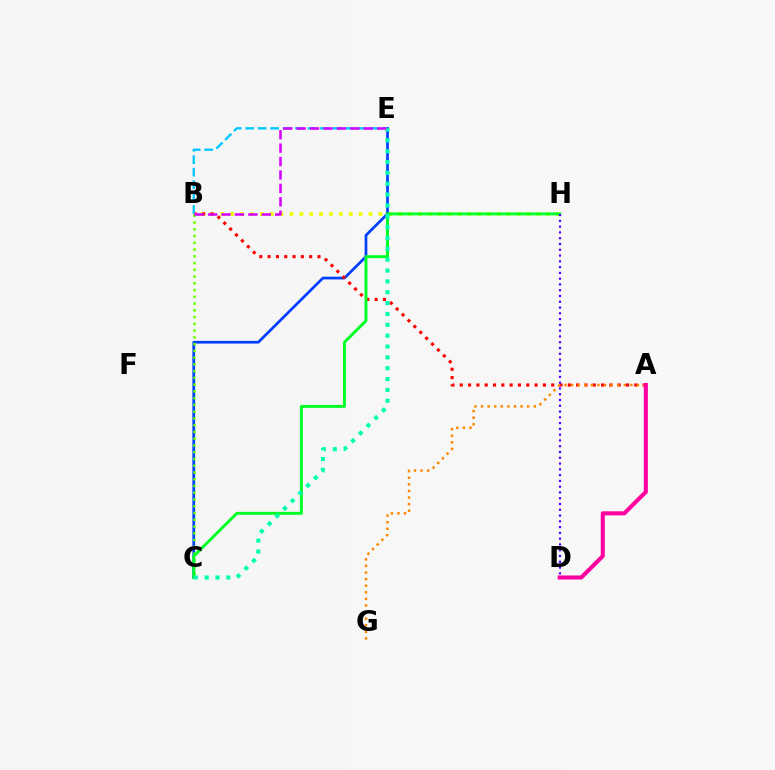{('B', 'H'): [{'color': '#eeff00', 'line_style': 'dotted', 'thickness': 2.68}], ('C', 'E'): [{'color': '#003fff', 'line_style': 'solid', 'thickness': 1.96}, {'color': '#00ffaf', 'line_style': 'dotted', 'thickness': 2.95}], ('A', 'B'): [{'color': '#ff0000', 'line_style': 'dotted', 'thickness': 2.26}], ('B', 'C'): [{'color': '#66ff00', 'line_style': 'dotted', 'thickness': 1.84}], ('C', 'H'): [{'color': '#00ff27', 'line_style': 'solid', 'thickness': 2.12}], ('B', 'E'): [{'color': '#00c7ff', 'line_style': 'dashed', 'thickness': 1.69}, {'color': '#d600ff', 'line_style': 'dashed', 'thickness': 1.82}], ('A', 'G'): [{'color': '#ff8800', 'line_style': 'dotted', 'thickness': 1.79}], ('D', 'H'): [{'color': '#4f00ff', 'line_style': 'dotted', 'thickness': 1.57}], ('A', 'D'): [{'color': '#ff00a0', 'line_style': 'solid', 'thickness': 2.93}]}